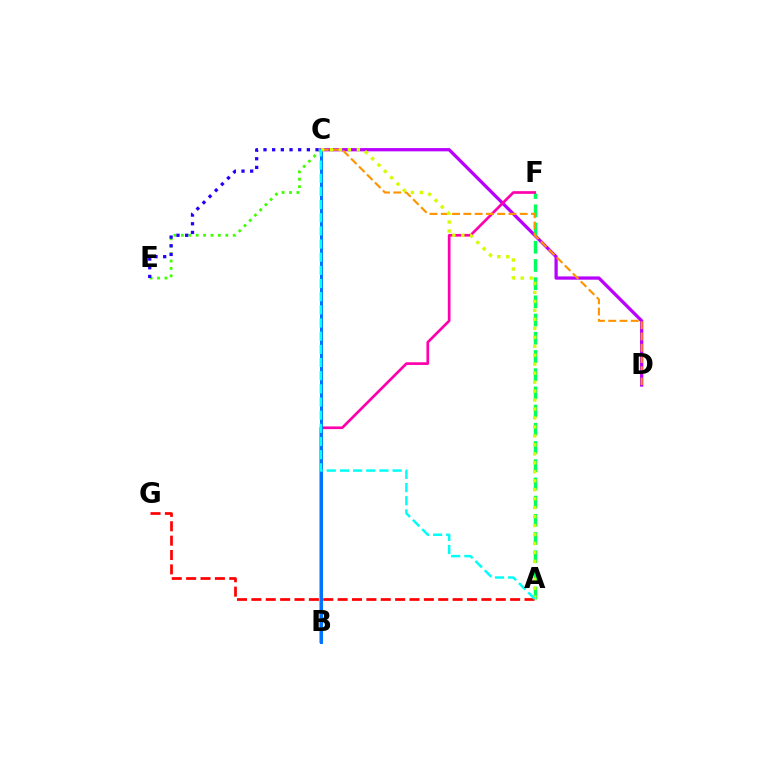{('C', 'D'): [{'color': '#b900ff', 'line_style': 'solid', 'thickness': 2.34}, {'color': '#ff9400', 'line_style': 'dashed', 'thickness': 1.53}], ('A', 'F'): [{'color': '#00ff5c', 'line_style': 'dashed', 'thickness': 2.47}], ('B', 'F'): [{'color': '#ff00ac', 'line_style': 'solid', 'thickness': 1.93}], ('C', 'E'): [{'color': '#3dff00', 'line_style': 'dotted', 'thickness': 2.01}, {'color': '#2500ff', 'line_style': 'dotted', 'thickness': 2.36}], ('A', 'G'): [{'color': '#ff0000', 'line_style': 'dashed', 'thickness': 1.95}], ('B', 'C'): [{'color': '#0074ff', 'line_style': 'solid', 'thickness': 2.14}], ('A', 'C'): [{'color': '#d1ff00', 'line_style': 'dotted', 'thickness': 2.44}, {'color': '#00fff6', 'line_style': 'dashed', 'thickness': 1.79}]}